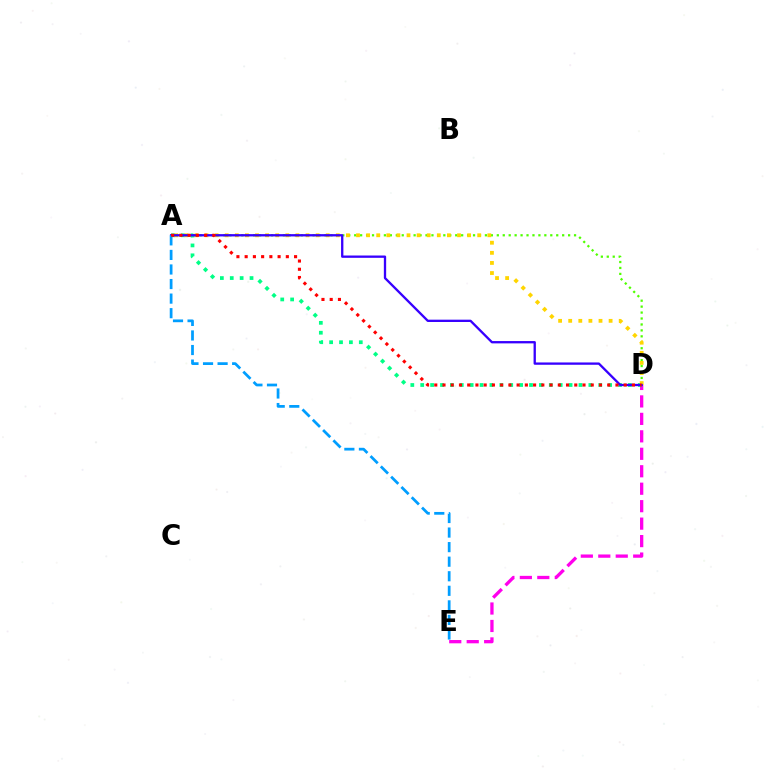{('D', 'E'): [{'color': '#ff00ed', 'line_style': 'dashed', 'thickness': 2.37}], ('A', 'D'): [{'color': '#4fff00', 'line_style': 'dotted', 'thickness': 1.61}, {'color': '#00ff86', 'line_style': 'dotted', 'thickness': 2.69}, {'color': '#ffd500', 'line_style': 'dotted', 'thickness': 2.74}, {'color': '#3700ff', 'line_style': 'solid', 'thickness': 1.67}, {'color': '#ff0000', 'line_style': 'dotted', 'thickness': 2.24}], ('A', 'E'): [{'color': '#009eff', 'line_style': 'dashed', 'thickness': 1.98}]}